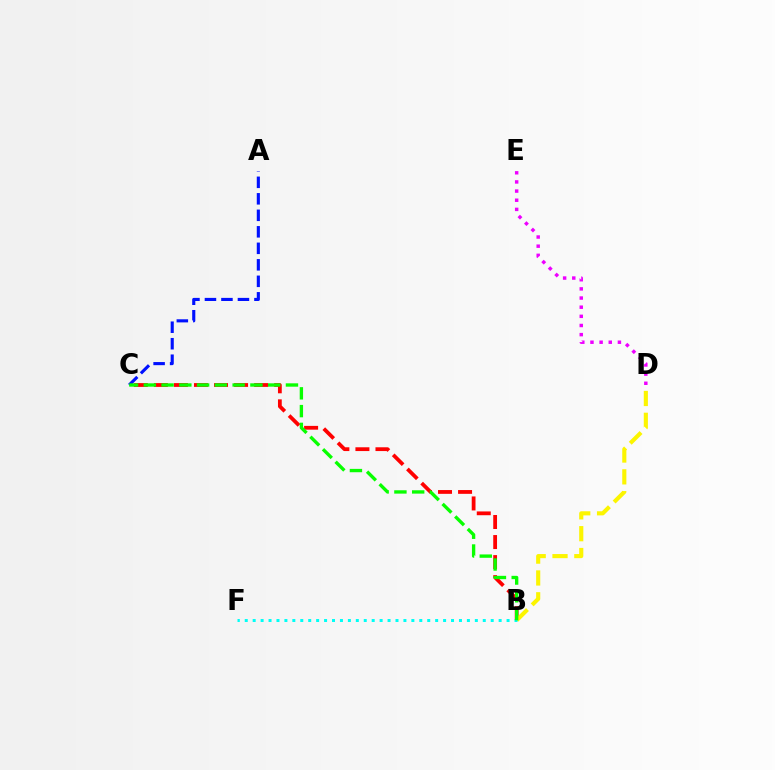{('B', 'C'): [{'color': '#ff0000', 'line_style': 'dashed', 'thickness': 2.72}, {'color': '#08ff00', 'line_style': 'dashed', 'thickness': 2.41}], ('B', 'D'): [{'color': '#fcf500', 'line_style': 'dashed', 'thickness': 2.97}], ('A', 'C'): [{'color': '#0010ff', 'line_style': 'dashed', 'thickness': 2.24}], ('D', 'E'): [{'color': '#ee00ff', 'line_style': 'dotted', 'thickness': 2.49}], ('B', 'F'): [{'color': '#00fff6', 'line_style': 'dotted', 'thickness': 2.16}]}